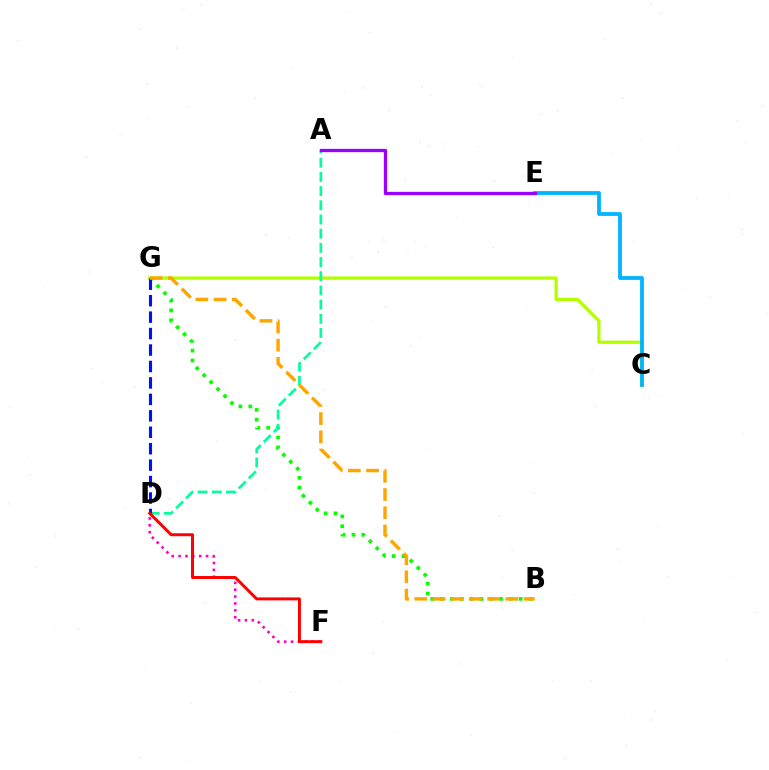{('D', 'F'): [{'color': '#ff00bd', 'line_style': 'dotted', 'thickness': 1.87}, {'color': '#ff0000', 'line_style': 'solid', 'thickness': 2.14}], ('C', 'G'): [{'color': '#b3ff00', 'line_style': 'solid', 'thickness': 2.34}], ('B', 'G'): [{'color': '#08ff00', 'line_style': 'dotted', 'thickness': 2.67}, {'color': '#ffa500', 'line_style': 'dashed', 'thickness': 2.48}], ('A', 'D'): [{'color': '#00ff9d', 'line_style': 'dashed', 'thickness': 1.93}], ('C', 'E'): [{'color': '#00b5ff', 'line_style': 'solid', 'thickness': 2.73}], ('D', 'G'): [{'color': '#0010ff', 'line_style': 'dashed', 'thickness': 2.23}], ('A', 'E'): [{'color': '#9b00ff', 'line_style': 'solid', 'thickness': 2.38}]}